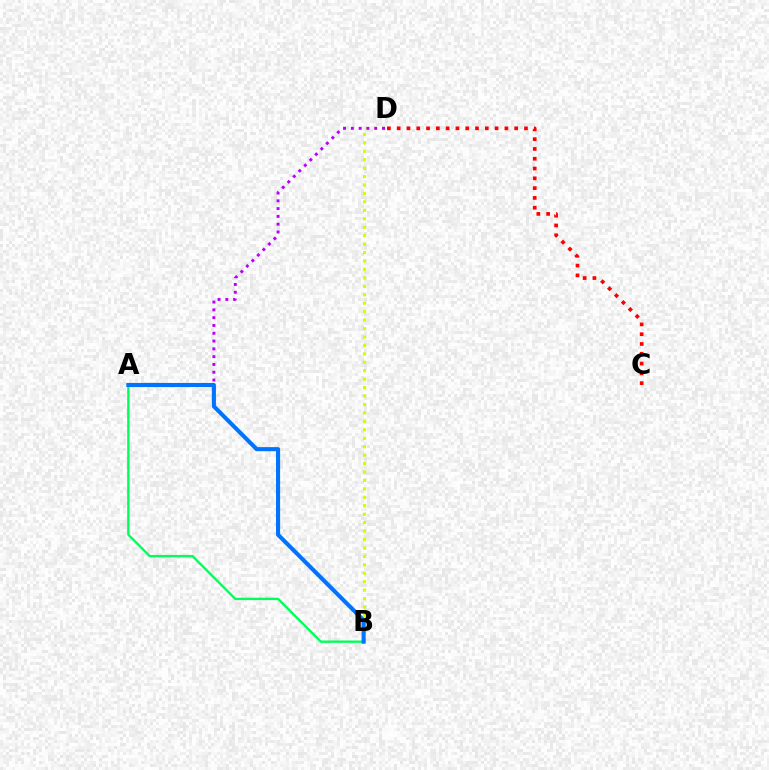{('C', 'D'): [{'color': '#ff0000', 'line_style': 'dotted', 'thickness': 2.66}], ('B', 'D'): [{'color': '#d1ff00', 'line_style': 'dotted', 'thickness': 2.29}], ('A', 'D'): [{'color': '#b900ff', 'line_style': 'dotted', 'thickness': 2.12}], ('A', 'B'): [{'color': '#00ff5c', 'line_style': 'solid', 'thickness': 1.7}, {'color': '#0074ff', 'line_style': 'solid', 'thickness': 2.94}]}